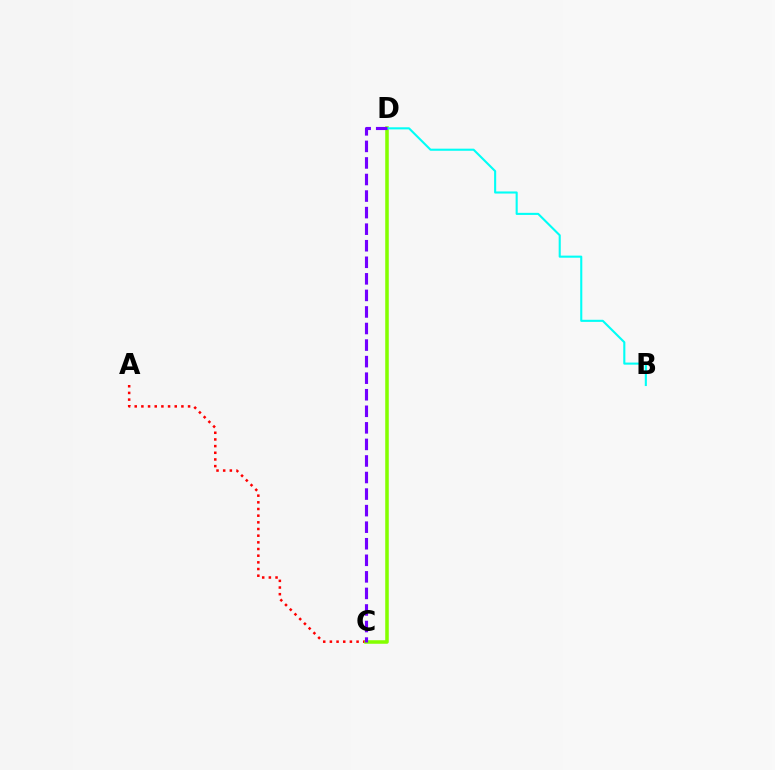{('A', 'C'): [{'color': '#ff0000', 'line_style': 'dotted', 'thickness': 1.81}], ('C', 'D'): [{'color': '#84ff00', 'line_style': 'solid', 'thickness': 2.55}, {'color': '#7200ff', 'line_style': 'dashed', 'thickness': 2.25}], ('B', 'D'): [{'color': '#00fff6', 'line_style': 'solid', 'thickness': 1.51}]}